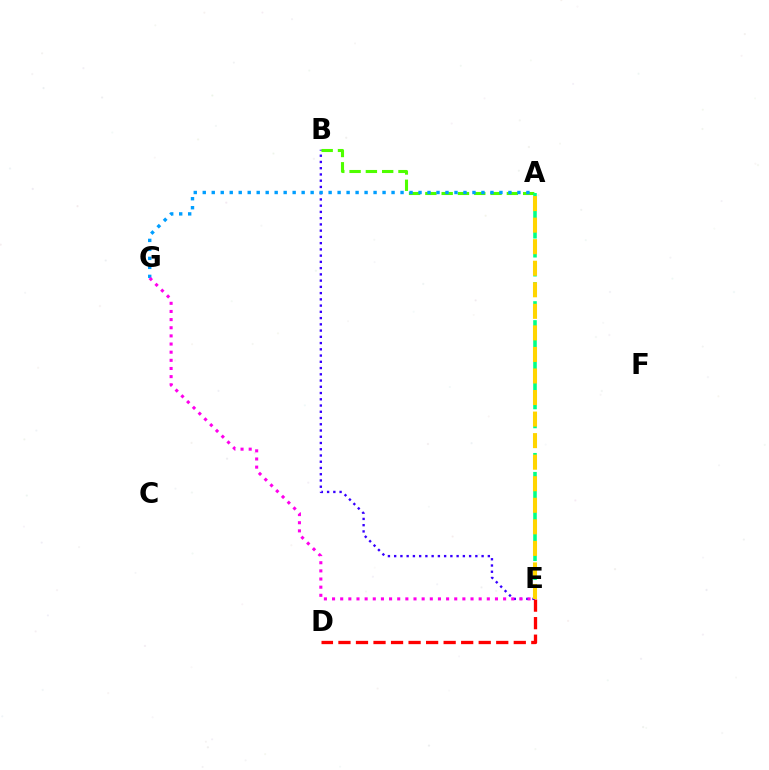{('B', 'E'): [{'color': '#3700ff', 'line_style': 'dotted', 'thickness': 1.7}], ('A', 'B'): [{'color': '#4fff00', 'line_style': 'dashed', 'thickness': 2.21}], ('A', 'G'): [{'color': '#009eff', 'line_style': 'dotted', 'thickness': 2.44}], ('D', 'E'): [{'color': '#ff0000', 'line_style': 'dashed', 'thickness': 2.38}], ('A', 'E'): [{'color': '#00ff86', 'line_style': 'dashed', 'thickness': 2.58}, {'color': '#ffd500', 'line_style': 'dashed', 'thickness': 2.93}], ('E', 'G'): [{'color': '#ff00ed', 'line_style': 'dotted', 'thickness': 2.21}]}